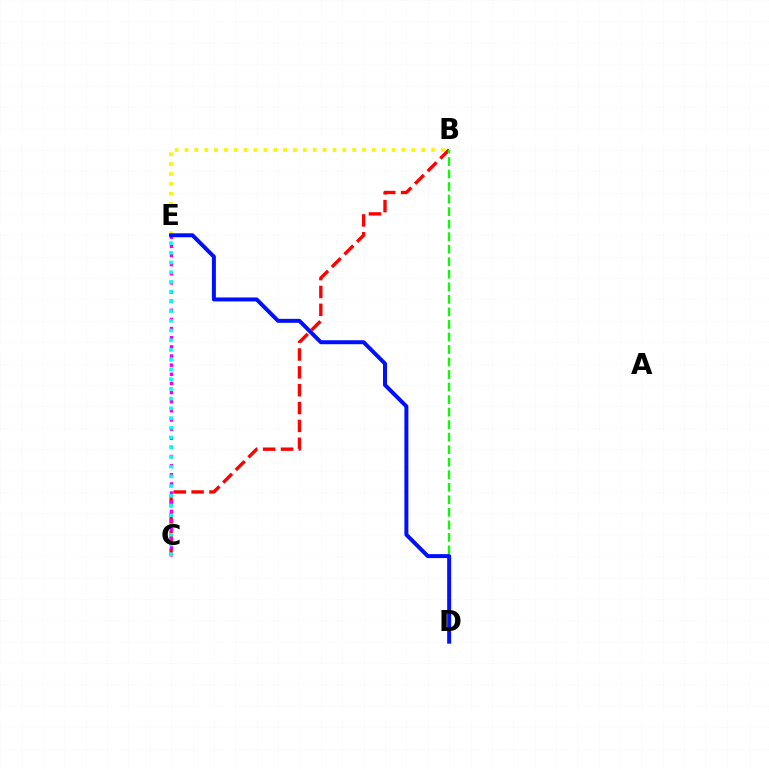{('B', 'E'): [{'color': '#fcf500', 'line_style': 'dotted', 'thickness': 2.68}], ('B', 'C'): [{'color': '#ff0000', 'line_style': 'dashed', 'thickness': 2.43}], ('C', 'E'): [{'color': '#ee00ff', 'line_style': 'dotted', 'thickness': 2.48}, {'color': '#00fff6', 'line_style': 'dotted', 'thickness': 2.64}], ('B', 'D'): [{'color': '#08ff00', 'line_style': 'dashed', 'thickness': 1.7}], ('D', 'E'): [{'color': '#0010ff', 'line_style': 'solid', 'thickness': 2.86}]}